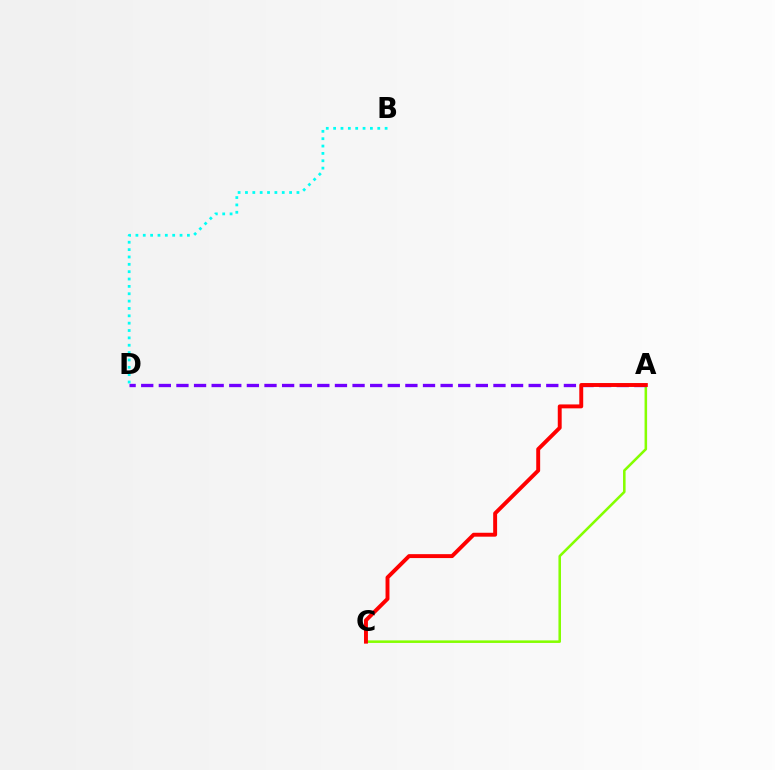{('A', 'C'): [{'color': '#84ff00', 'line_style': 'solid', 'thickness': 1.83}, {'color': '#ff0000', 'line_style': 'solid', 'thickness': 2.82}], ('A', 'D'): [{'color': '#7200ff', 'line_style': 'dashed', 'thickness': 2.39}], ('B', 'D'): [{'color': '#00fff6', 'line_style': 'dotted', 'thickness': 2.0}]}